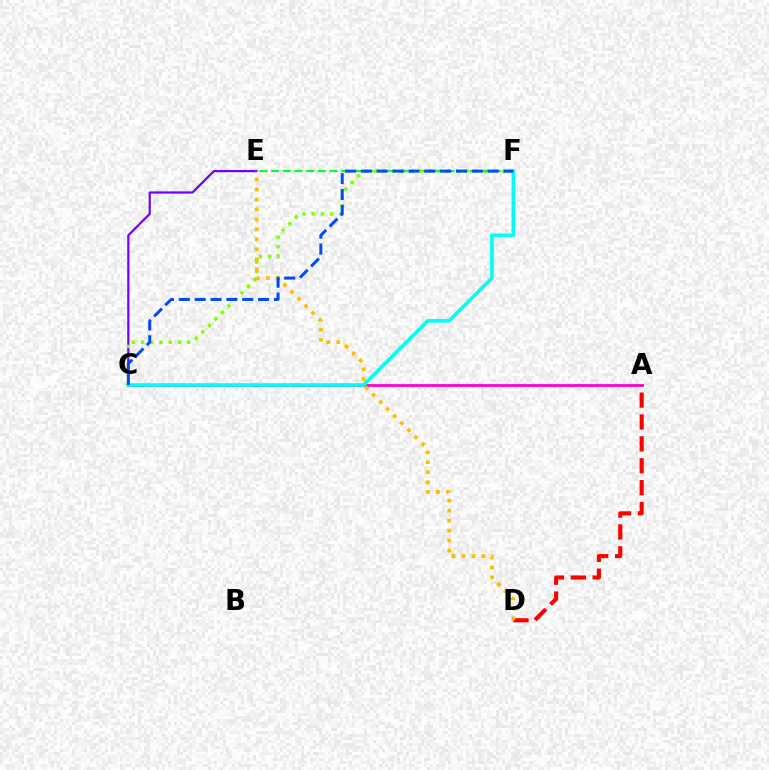{('C', 'E'): [{'color': '#7200ff', 'line_style': 'solid', 'thickness': 1.59}], ('C', 'F'): [{'color': '#84ff00', 'line_style': 'dotted', 'thickness': 2.5}, {'color': '#00fff6', 'line_style': 'solid', 'thickness': 2.61}, {'color': '#004bff', 'line_style': 'dashed', 'thickness': 2.15}], ('A', 'C'): [{'color': '#ff00cf', 'line_style': 'solid', 'thickness': 1.99}], ('A', 'D'): [{'color': '#ff0000', 'line_style': 'dashed', 'thickness': 2.97}], ('D', 'E'): [{'color': '#ffbd00', 'line_style': 'dotted', 'thickness': 2.71}], ('E', 'F'): [{'color': '#00ff39', 'line_style': 'dashed', 'thickness': 1.59}]}